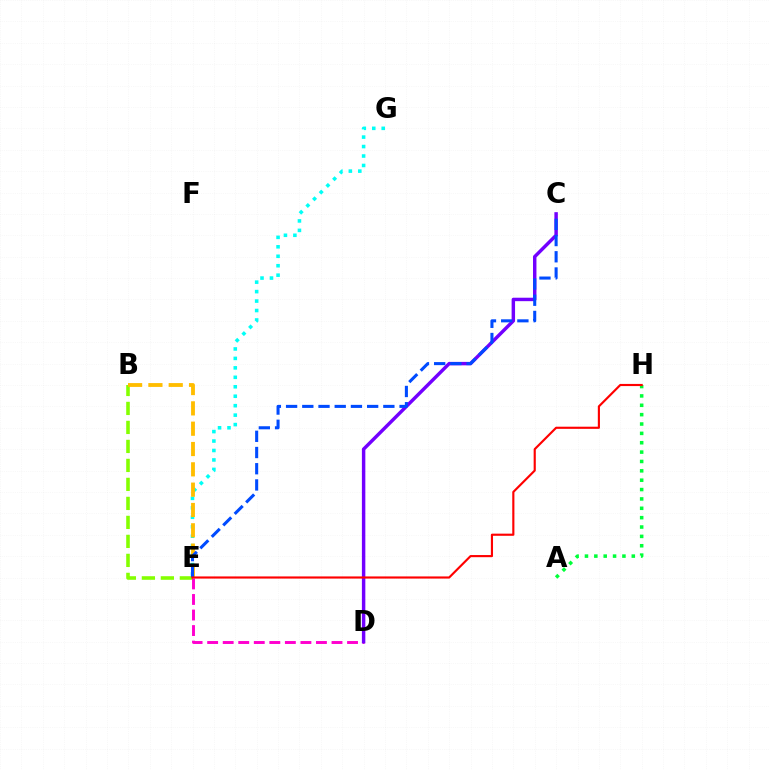{('B', 'E'): [{'color': '#84ff00', 'line_style': 'dashed', 'thickness': 2.58}, {'color': '#ffbd00', 'line_style': 'dashed', 'thickness': 2.76}], ('D', 'E'): [{'color': '#ff00cf', 'line_style': 'dashed', 'thickness': 2.11}], ('E', 'G'): [{'color': '#00fff6', 'line_style': 'dotted', 'thickness': 2.57}], ('C', 'D'): [{'color': '#7200ff', 'line_style': 'solid', 'thickness': 2.48}], ('A', 'H'): [{'color': '#00ff39', 'line_style': 'dotted', 'thickness': 2.54}], ('C', 'E'): [{'color': '#004bff', 'line_style': 'dashed', 'thickness': 2.2}], ('E', 'H'): [{'color': '#ff0000', 'line_style': 'solid', 'thickness': 1.55}]}